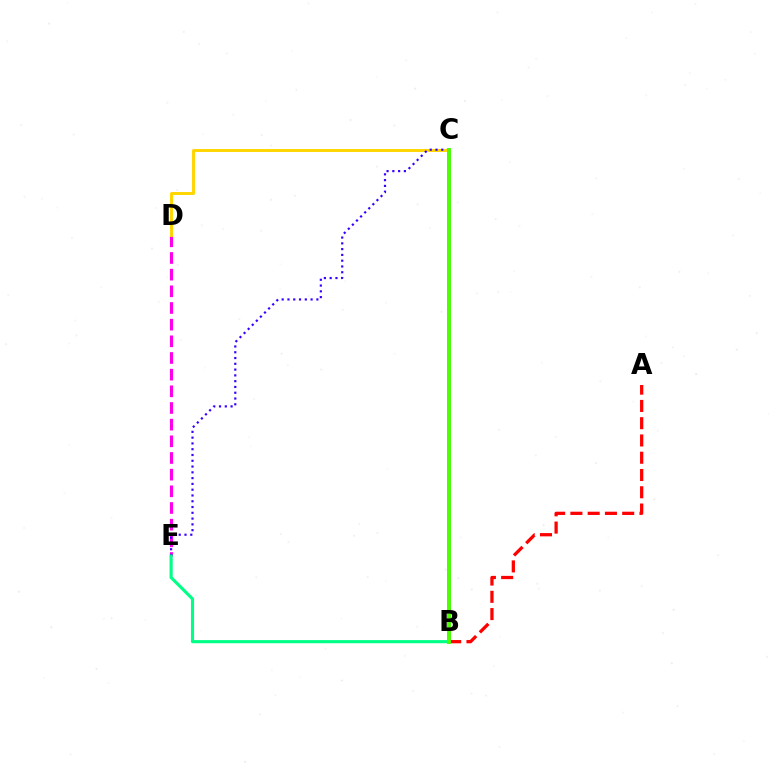{('D', 'E'): [{'color': '#ff00ed', 'line_style': 'dashed', 'thickness': 2.26}], ('C', 'D'): [{'color': '#ffd500', 'line_style': 'solid', 'thickness': 2.11}], ('C', 'E'): [{'color': '#3700ff', 'line_style': 'dotted', 'thickness': 1.57}], ('B', 'E'): [{'color': '#00ff86', 'line_style': 'solid', 'thickness': 2.25}], ('B', 'C'): [{'color': '#009eff', 'line_style': 'solid', 'thickness': 2.61}, {'color': '#4fff00', 'line_style': 'solid', 'thickness': 2.79}], ('A', 'B'): [{'color': '#ff0000', 'line_style': 'dashed', 'thickness': 2.35}]}